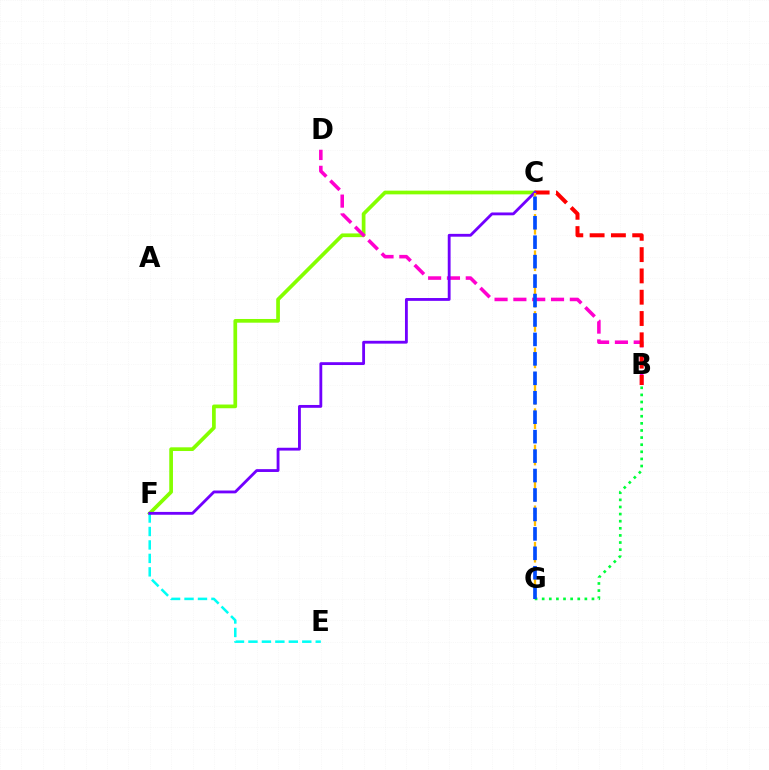{('C', 'F'): [{'color': '#84ff00', 'line_style': 'solid', 'thickness': 2.67}, {'color': '#7200ff', 'line_style': 'solid', 'thickness': 2.04}], ('B', 'D'): [{'color': '#ff00cf', 'line_style': 'dashed', 'thickness': 2.56}], ('B', 'C'): [{'color': '#ff0000', 'line_style': 'dashed', 'thickness': 2.89}], ('E', 'F'): [{'color': '#00fff6', 'line_style': 'dashed', 'thickness': 1.83}], ('C', 'G'): [{'color': '#ffbd00', 'line_style': 'dashed', 'thickness': 1.65}, {'color': '#004bff', 'line_style': 'dashed', 'thickness': 2.64}], ('B', 'G'): [{'color': '#00ff39', 'line_style': 'dotted', 'thickness': 1.93}]}